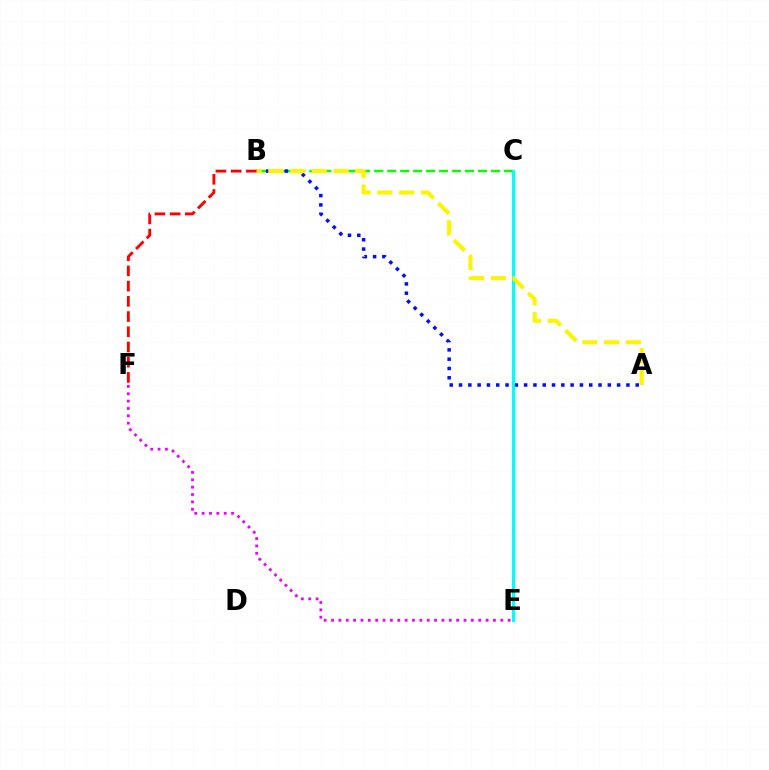{('E', 'F'): [{'color': '#ee00ff', 'line_style': 'dotted', 'thickness': 2.0}], ('B', 'C'): [{'color': '#08ff00', 'line_style': 'dashed', 'thickness': 1.76}], ('A', 'B'): [{'color': '#0010ff', 'line_style': 'dotted', 'thickness': 2.53}, {'color': '#fcf500', 'line_style': 'dashed', 'thickness': 2.95}], ('B', 'F'): [{'color': '#ff0000', 'line_style': 'dashed', 'thickness': 2.07}], ('C', 'E'): [{'color': '#00fff6', 'line_style': 'solid', 'thickness': 2.21}]}